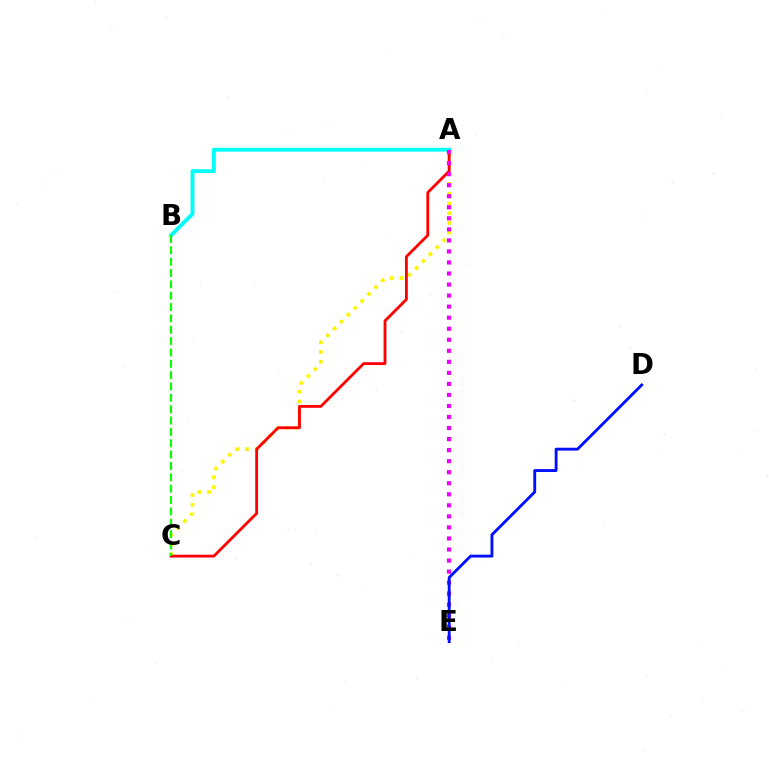{('A', 'C'): [{'color': '#fcf500', 'line_style': 'dotted', 'thickness': 2.65}, {'color': '#ff0000', 'line_style': 'solid', 'thickness': 2.04}], ('A', 'B'): [{'color': '#00fff6', 'line_style': 'solid', 'thickness': 2.78}], ('A', 'E'): [{'color': '#ee00ff', 'line_style': 'dotted', 'thickness': 3.0}], ('B', 'C'): [{'color': '#08ff00', 'line_style': 'dashed', 'thickness': 1.54}], ('D', 'E'): [{'color': '#0010ff', 'line_style': 'solid', 'thickness': 2.06}]}